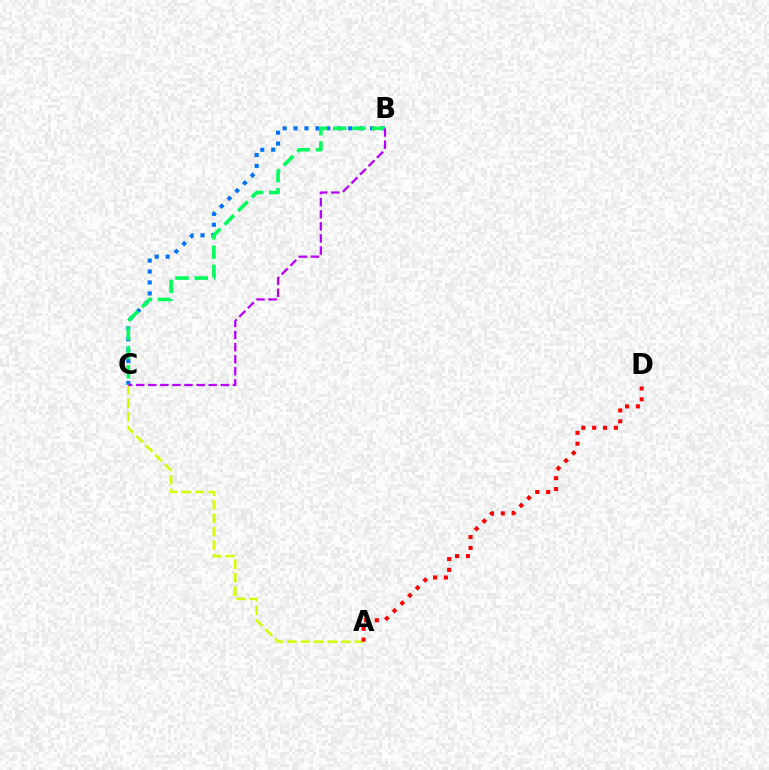{('B', 'C'): [{'color': '#0074ff', 'line_style': 'dotted', 'thickness': 2.97}, {'color': '#00ff5c', 'line_style': 'dashed', 'thickness': 2.62}, {'color': '#b900ff', 'line_style': 'dashed', 'thickness': 1.64}], ('A', 'C'): [{'color': '#d1ff00', 'line_style': 'dashed', 'thickness': 1.83}], ('A', 'D'): [{'color': '#ff0000', 'line_style': 'dotted', 'thickness': 2.95}]}